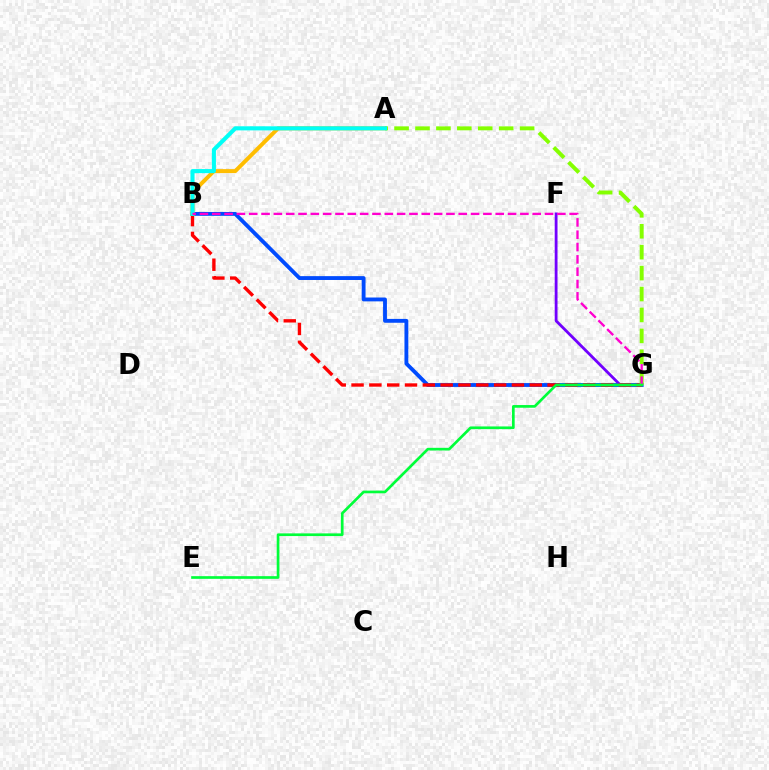{('B', 'G'): [{'color': '#004bff', 'line_style': 'solid', 'thickness': 2.78}, {'color': '#ff0000', 'line_style': 'dashed', 'thickness': 2.42}, {'color': '#ff00cf', 'line_style': 'dashed', 'thickness': 1.67}], ('F', 'G'): [{'color': '#7200ff', 'line_style': 'solid', 'thickness': 2.02}], ('A', 'B'): [{'color': '#ffbd00', 'line_style': 'solid', 'thickness': 2.85}, {'color': '#00fff6', 'line_style': 'solid', 'thickness': 2.94}], ('A', 'G'): [{'color': '#84ff00', 'line_style': 'dashed', 'thickness': 2.84}], ('E', 'G'): [{'color': '#00ff39', 'line_style': 'solid', 'thickness': 1.93}]}